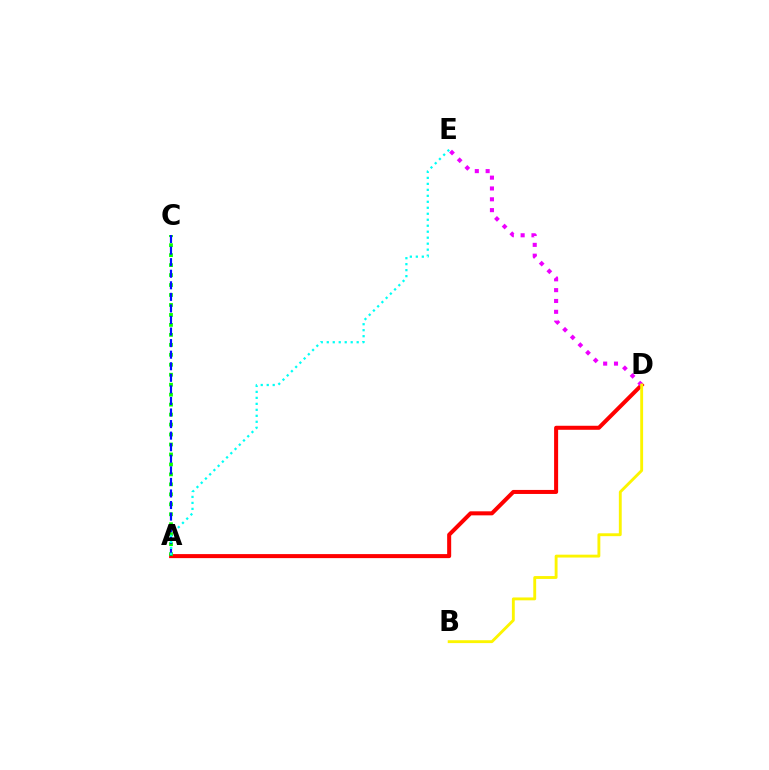{('A', 'D'): [{'color': '#ff0000', 'line_style': 'solid', 'thickness': 2.9}], ('A', 'C'): [{'color': '#08ff00', 'line_style': 'dotted', 'thickness': 2.71}, {'color': '#0010ff', 'line_style': 'dashed', 'thickness': 1.57}], ('D', 'E'): [{'color': '#ee00ff', 'line_style': 'dotted', 'thickness': 2.94}], ('B', 'D'): [{'color': '#fcf500', 'line_style': 'solid', 'thickness': 2.06}], ('A', 'E'): [{'color': '#00fff6', 'line_style': 'dotted', 'thickness': 1.63}]}